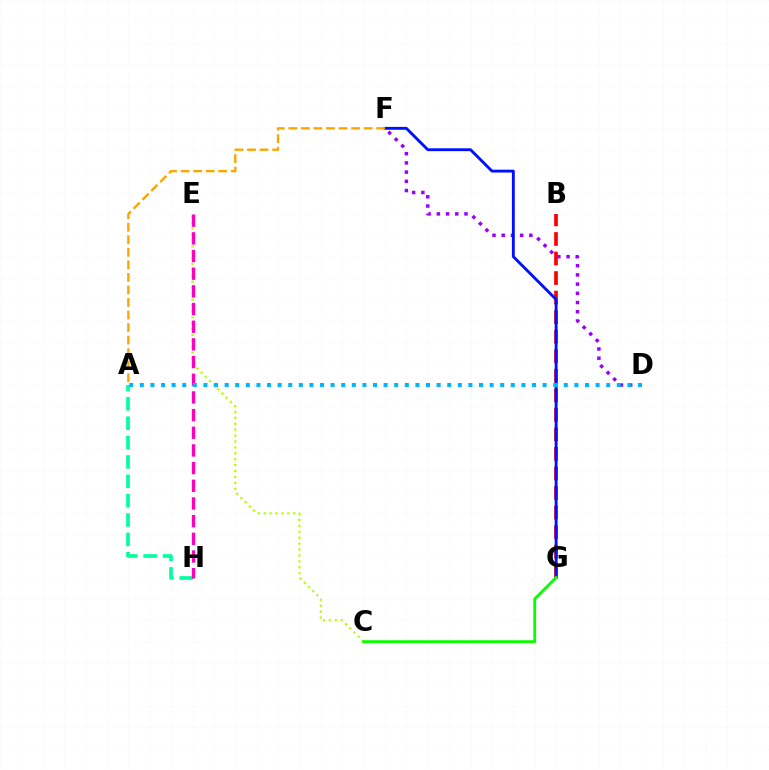{('A', 'H'): [{'color': '#00ff9d', 'line_style': 'dashed', 'thickness': 2.63}], ('D', 'F'): [{'color': '#9b00ff', 'line_style': 'dotted', 'thickness': 2.5}], ('C', 'E'): [{'color': '#b3ff00', 'line_style': 'dotted', 'thickness': 1.61}], ('B', 'G'): [{'color': '#ff0000', 'line_style': 'dashed', 'thickness': 2.65}], ('E', 'H'): [{'color': '#ff00bd', 'line_style': 'dashed', 'thickness': 2.4}], ('F', 'G'): [{'color': '#0010ff', 'line_style': 'solid', 'thickness': 2.06}], ('A', 'D'): [{'color': '#00b5ff', 'line_style': 'dotted', 'thickness': 2.88}], ('A', 'F'): [{'color': '#ffa500', 'line_style': 'dashed', 'thickness': 1.7}], ('C', 'G'): [{'color': '#08ff00', 'line_style': 'solid', 'thickness': 2.05}]}